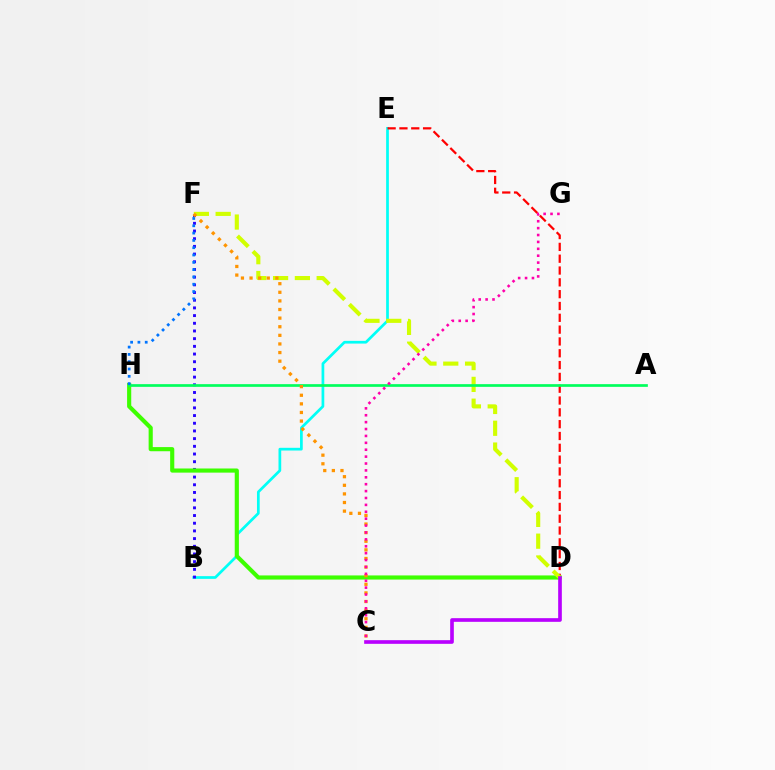{('B', 'E'): [{'color': '#00fff6', 'line_style': 'solid', 'thickness': 1.96}], ('B', 'F'): [{'color': '#2500ff', 'line_style': 'dotted', 'thickness': 2.09}], ('D', 'E'): [{'color': '#ff0000', 'line_style': 'dashed', 'thickness': 1.61}], ('D', 'H'): [{'color': '#3dff00', 'line_style': 'solid', 'thickness': 2.98}], ('D', 'F'): [{'color': '#d1ff00', 'line_style': 'dashed', 'thickness': 2.96}], ('A', 'H'): [{'color': '#00ff5c', 'line_style': 'solid', 'thickness': 1.94}], ('C', 'D'): [{'color': '#b900ff', 'line_style': 'solid', 'thickness': 2.63}], ('C', 'F'): [{'color': '#ff9400', 'line_style': 'dotted', 'thickness': 2.34}], ('F', 'H'): [{'color': '#0074ff', 'line_style': 'dotted', 'thickness': 1.99}], ('C', 'G'): [{'color': '#ff00ac', 'line_style': 'dotted', 'thickness': 1.87}]}